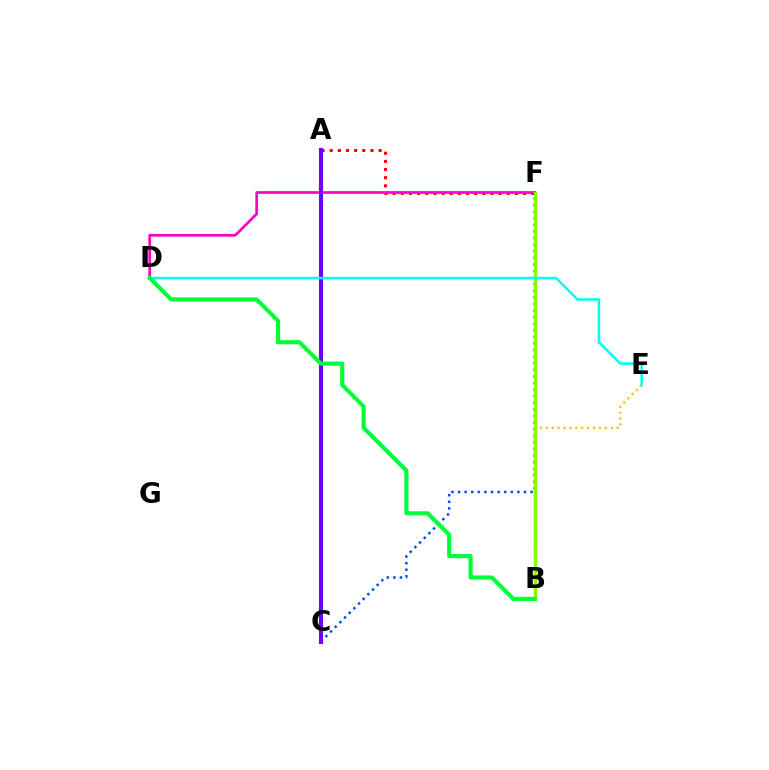{('B', 'E'): [{'color': '#ffbd00', 'line_style': 'dotted', 'thickness': 1.6}], ('C', 'F'): [{'color': '#004bff', 'line_style': 'dotted', 'thickness': 1.79}], ('A', 'F'): [{'color': '#ff0000', 'line_style': 'dotted', 'thickness': 2.21}], ('D', 'F'): [{'color': '#ff00cf', 'line_style': 'solid', 'thickness': 1.96}], ('A', 'C'): [{'color': '#7200ff', 'line_style': 'solid', 'thickness': 2.95}], ('B', 'F'): [{'color': '#84ff00', 'line_style': 'solid', 'thickness': 2.41}], ('D', 'E'): [{'color': '#00fff6', 'line_style': 'solid', 'thickness': 1.81}], ('B', 'D'): [{'color': '#00ff39', 'line_style': 'solid', 'thickness': 2.98}]}